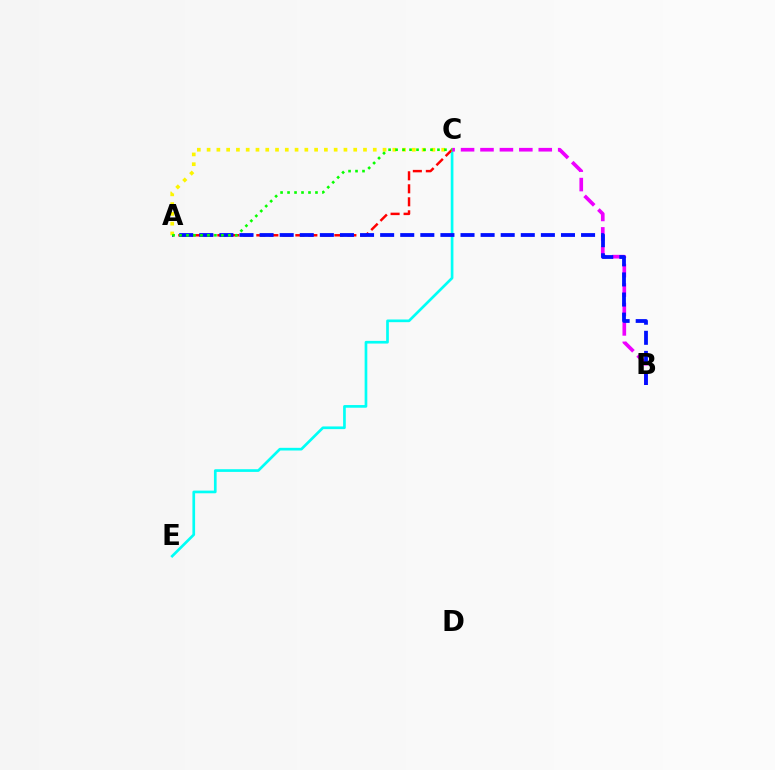{('C', 'E'): [{'color': '#00fff6', 'line_style': 'solid', 'thickness': 1.93}], ('A', 'C'): [{'color': '#ff0000', 'line_style': 'dashed', 'thickness': 1.77}, {'color': '#fcf500', 'line_style': 'dotted', 'thickness': 2.66}, {'color': '#08ff00', 'line_style': 'dotted', 'thickness': 1.9}], ('B', 'C'): [{'color': '#ee00ff', 'line_style': 'dashed', 'thickness': 2.64}], ('A', 'B'): [{'color': '#0010ff', 'line_style': 'dashed', 'thickness': 2.73}]}